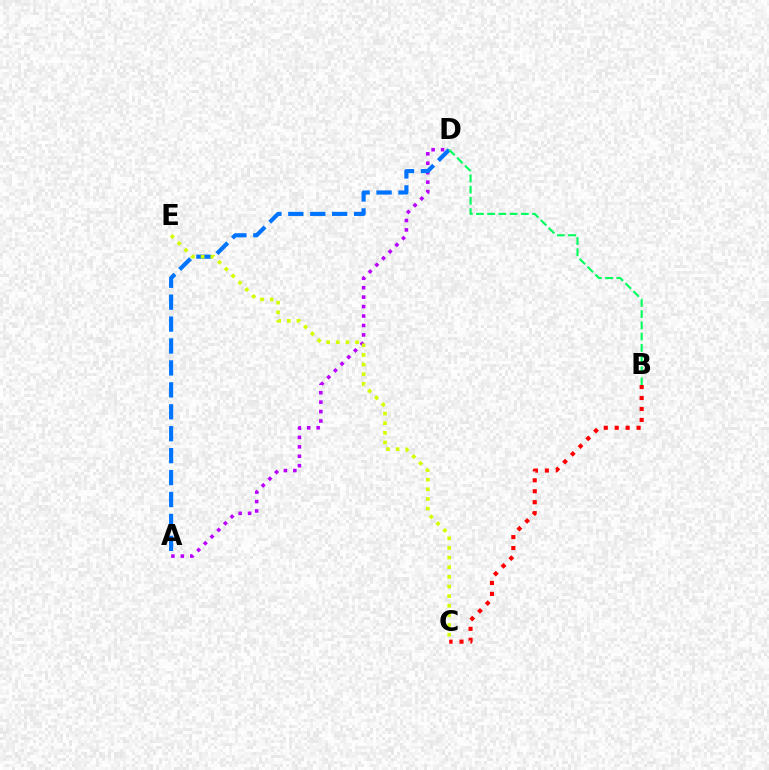{('B', 'C'): [{'color': '#ff0000', 'line_style': 'dotted', 'thickness': 2.97}], ('A', 'D'): [{'color': '#b900ff', 'line_style': 'dotted', 'thickness': 2.56}, {'color': '#0074ff', 'line_style': 'dashed', 'thickness': 2.98}], ('C', 'E'): [{'color': '#d1ff00', 'line_style': 'dotted', 'thickness': 2.62}], ('B', 'D'): [{'color': '#00ff5c', 'line_style': 'dashed', 'thickness': 1.52}]}